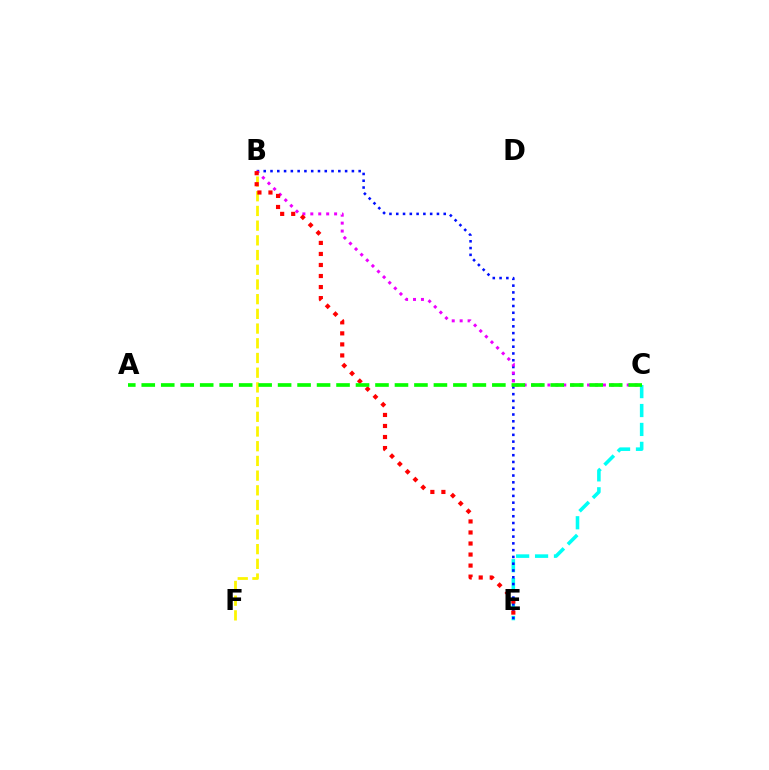{('C', 'E'): [{'color': '#00fff6', 'line_style': 'dashed', 'thickness': 2.57}], ('B', 'F'): [{'color': '#fcf500', 'line_style': 'dashed', 'thickness': 2.0}], ('B', 'E'): [{'color': '#0010ff', 'line_style': 'dotted', 'thickness': 1.84}, {'color': '#ff0000', 'line_style': 'dotted', 'thickness': 3.0}], ('B', 'C'): [{'color': '#ee00ff', 'line_style': 'dotted', 'thickness': 2.15}], ('A', 'C'): [{'color': '#08ff00', 'line_style': 'dashed', 'thickness': 2.65}]}